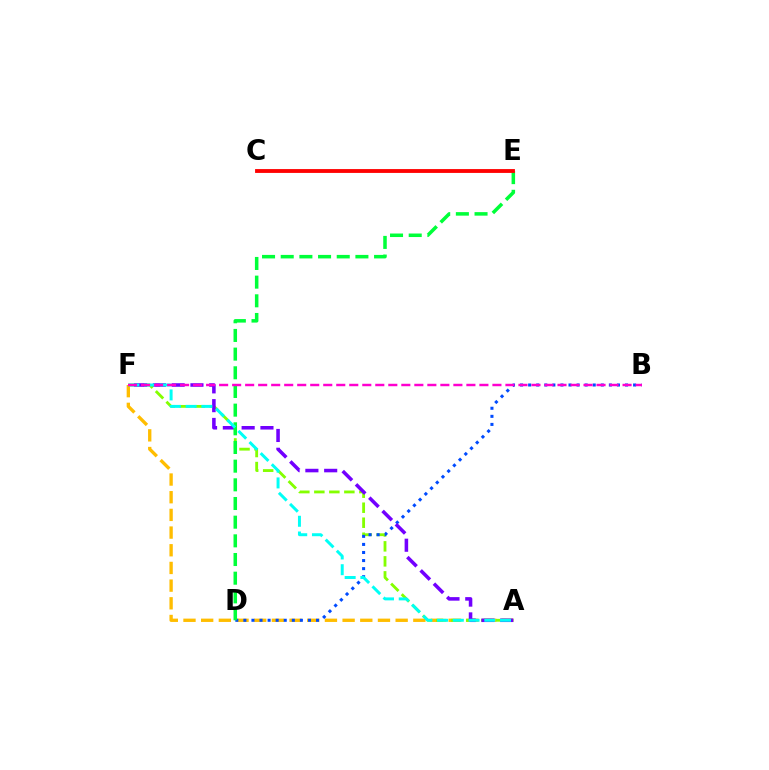{('A', 'F'): [{'color': '#ffbd00', 'line_style': 'dashed', 'thickness': 2.4}, {'color': '#84ff00', 'line_style': 'dashed', 'thickness': 2.04}, {'color': '#7200ff', 'line_style': 'dashed', 'thickness': 2.55}, {'color': '#00fff6', 'line_style': 'dashed', 'thickness': 2.14}], ('B', 'D'): [{'color': '#004bff', 'line_style': 'dotted', 'thickness': 2.19}], ('D', 'E'): [{'color': '#00ff39', 'line_style': 'dashed', 'thickness': 2.54}], ('C', 'E'): [{'color': '#ff0000', 'line_style': 'solid', 'thickness': 2.76}], ('B', 'F'): [{'color': '#ff00cf', 'line_style': 'dashed', 'thickness': 1.77}]}